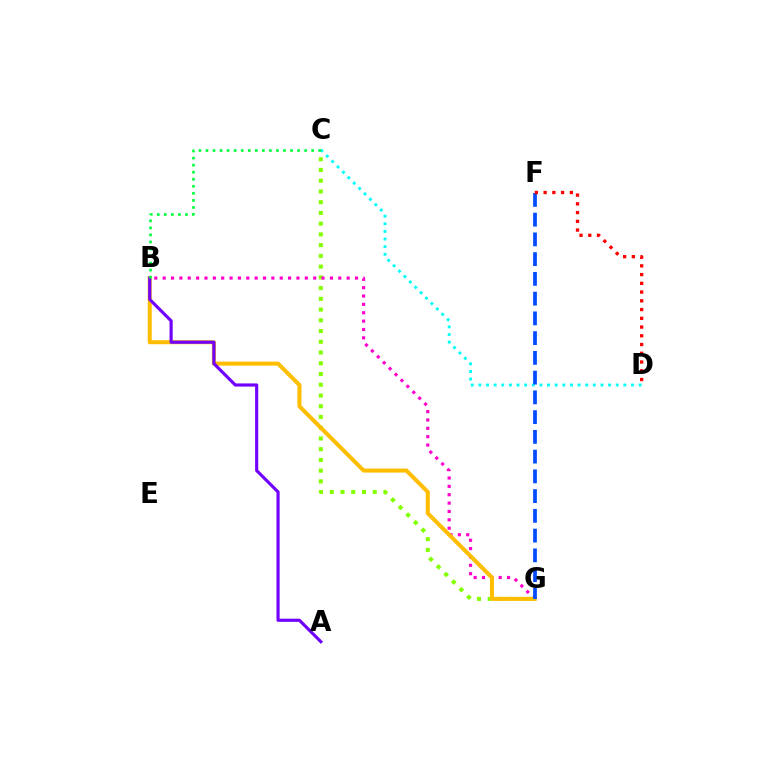{('C', 'G'): [{'color': '#84ff00', 'line_style': 'dotted', 'thickness': 2.92}], ('B', 'G'): [{'color': '#ff00cf', 'line_style': 'dotted', 'thickness': 2.27}, {'color': '#ffbd00', 'line_style': 'solid', 'thickness': 2.9}], ('C', 'D'): [{'color': '#00fff6', 'line_style': 'dotted', 'thickness': 2.07}], ('A', 'B'): [{'color': '#7200ff', 'line_style': 'solid', 'thickness': 2.26}], ('F', 'G'): [{'color': '#004bff', 'line_style': 'dashed', 'thickness': 2.68}], ('B', 'C'): [{'color': '#00ff39', 'line_style': 'dotted', 'thickness': 1.91}], ('D', 'F'): [{'color': '#ff0000', 'line_style': 'dotted', 'thickness': 2.38}]}